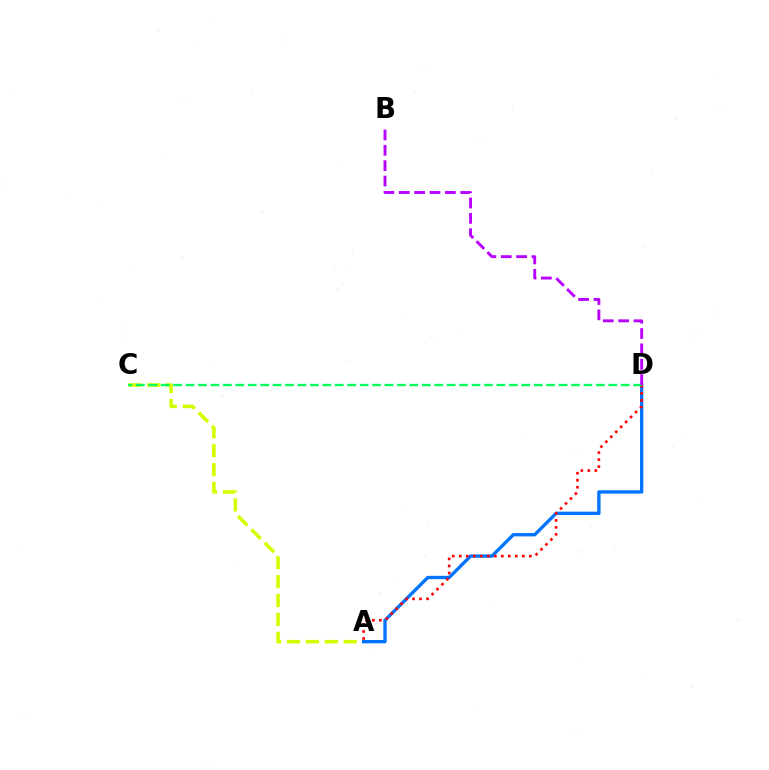{('A', 'C'): [{'color': '#d1ff00', 'line_style': 'dashed', 'thickness': 2.57}], ('A', 'D'): [{'color': '#0074ff', 'line_style': 'solid', 'thickness': 2.4}, {'color': '#ff0000', 'line_style': 'dotted', 'thickness': 1.9}], ('C', 'D'): [{'color': '#00ff5c', 'line_style': 'dashed', 'thickness': 1.69}], ('B', 'D'): [{'color': '#b900ff', 'line_style': 'dashed', 'thickness': 2.09}]}